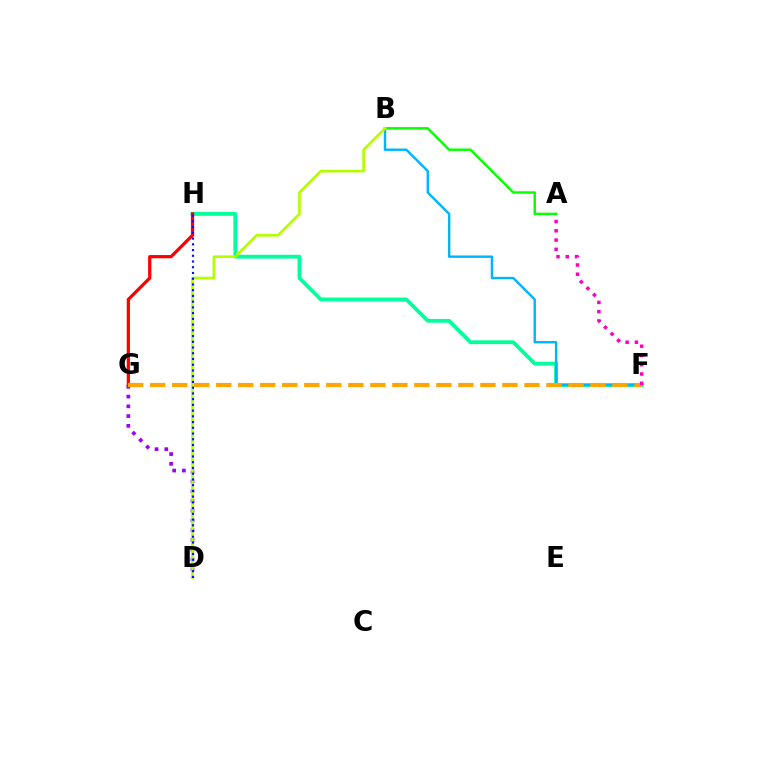{('F', 'H'): [{'color': '#00ff9d', 'line_style': 'solid', 'thickness': 2.73}], ('B', 'F'): [{'color': '#00b5ff', 'line_style': 'solid', 'thickness': 1.74}], ('G', 'H'): [{'color': '#ff0000', 'line_style': 'solid', 'thickness': 2.32}], ('A', 'B'): [{'color': '#08ff00', 'line_style': 'solid', 'thickness': 1.77}], ('D', 'G'): [{'color': '#9b00ff', 'line_style': 'dotted', 'thickness': 2.65}], ('F', 'G'): [{'color': '#ffa500', 'line_style': 'dashed', 'thickness': 2.99}], ('B', 'D'): [{'color': '#b3ff00', 'line_style': 'solid', 'thickness': 1.92}], ('A', 'F'): [{'color': '#ff00bd', 'line_style': 'dotted', 'thickness': 2.52}], ('D', 'H'): [{'color': '#0010ff', 'line_style': 'dotted', 'thickness': 1.56}]}